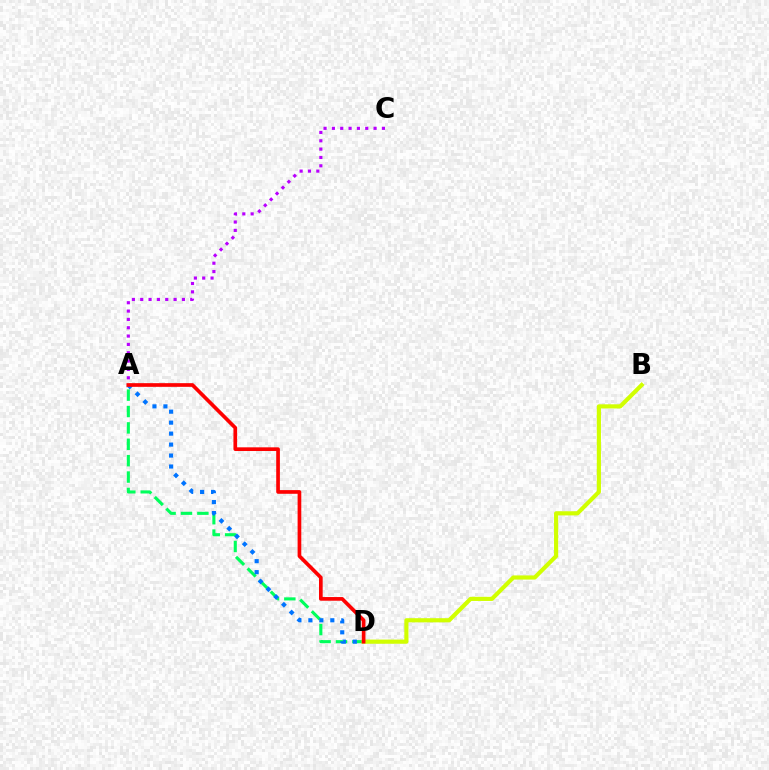{('A', 'D'): [{'color': '#00ff5c', 'line_style': 'dashed', 'thickness': 2.23}, {'color': '#0074ff', 'line_style': 'dotted', 'thickness': 2.98}, {'color': '#ff0000', 'line_style': 'solid', 'thickness': 2.65}], ('B', 'D'): [{'color': '#d1ff00', 'line_style': 'solid', 'thickness': 2.99}], ('A', 'C'): [{'color': '#b900ff', 'line_style': 'dotted', 'thickness': 2.27}]}